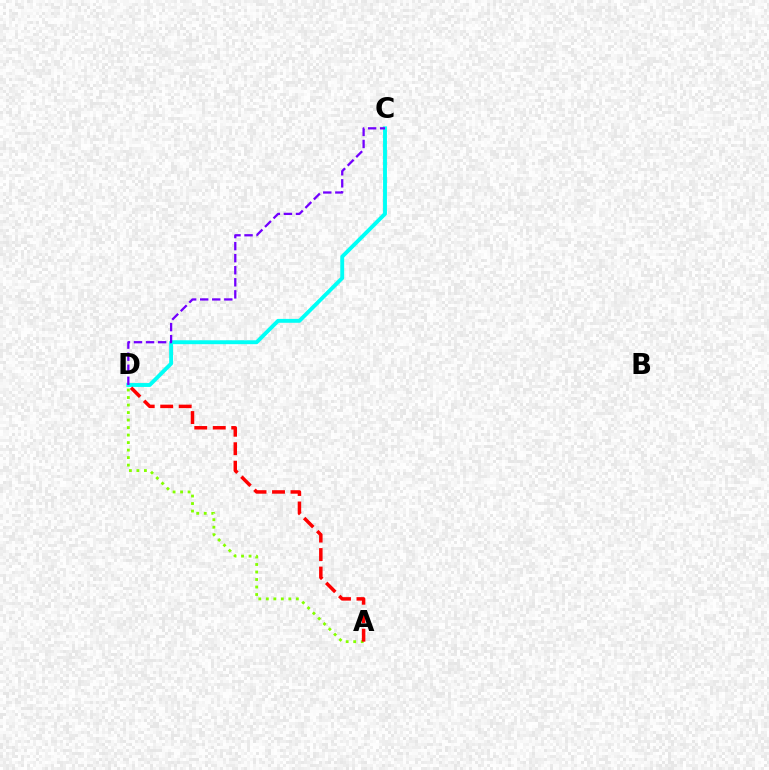{('C', 'D'): [{'color': '#00fff6', 'line_style': 'solid', 'thickness': 2.79}, {'color': '#7200ff', 'line_style': 'dashed', 'thickness': 1.64}], ('A', 'D'): [{'color': '#84ff00', 'line_style': 'dotted', 'thickness': 2.04}, {'color': '#ff0000', 'line_style': 'dashed', 'thickness': 2.51}]}